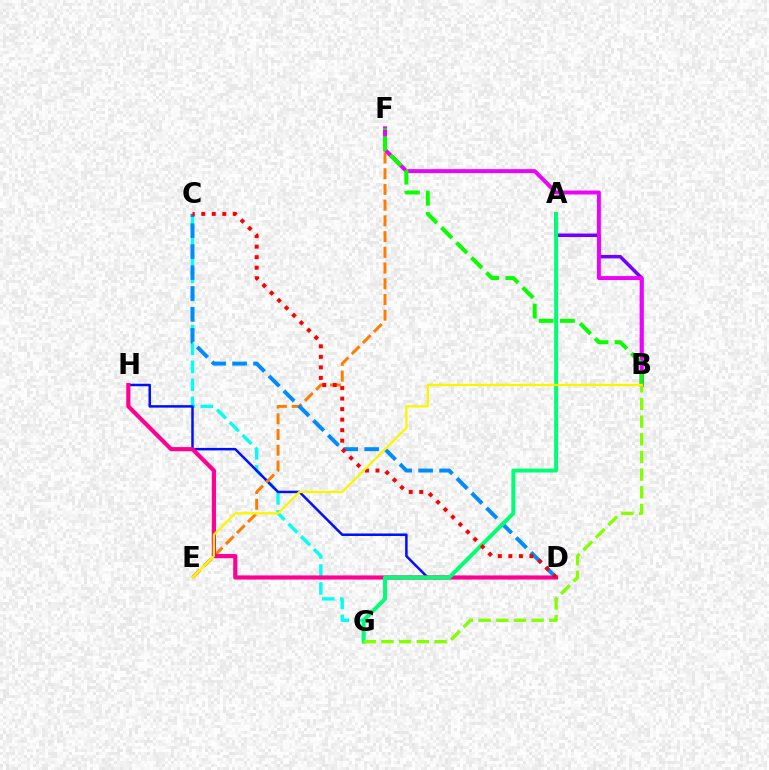{('C', 'G'): [{'color': '#00fff6', 'line_style': 'dashed', 'thickness': 2.44}], ('D', 'H'): [{'color': '#0010ff', 'line_style': 'solid', 'thickness': 1.8}, {'color': '#ff0094', 'line_style': 'solid', 'thickness': 2.99}], ('E', 'F'): [{'color': '#ff7c00', 'line_style': 'dashed', 'thickness': 2.14}], ('A', 'B'): [{'color': '#7200ff', 'line_style': 'solid', 'thickness': 2.53}], ('B', 'F'): [{'color': '#ee00ff', 'line_style': 'solid', 'thickness': 2.83}, {'color': '#08ff00', 'line_style': 'dashed', 'thickness': 2.88}], ('C', 'D'): [{'color': '#008cff', 'line_style': 'dashed', 'thickness': 2.84}, {'color': '#ff0000', 'line_style': 'dotted', 'thickness': 2.86}], ('A', 'G'): [{'color': '#00ff74', 'line_style': 'solid', 'thickness': 2.83}], ('B', 'G'): [{'color': '#84ff00', 'line_style': 'dashed', 'thickness': 2.4}], ('B', 'E'): [{'color': '#fcf500', 'line_style': 'solid', 'thickness': 1.66}]}